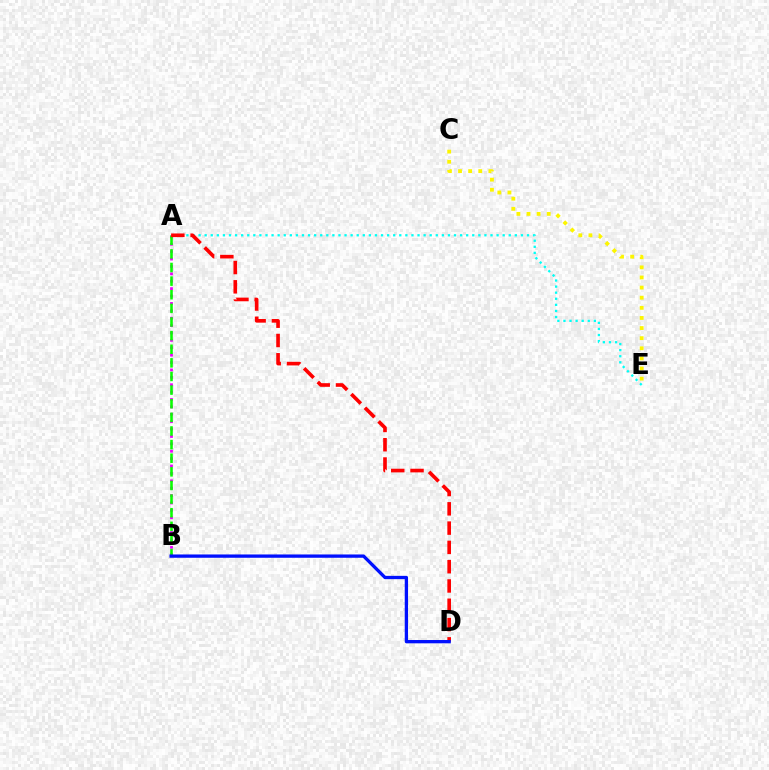{('C', 'E'): [{'color': '#fcf500', 'line_style': 'dotted', 'thickness': 2.75}], ('A', 'B'): [{'color': '#ee00ff', 'line_style': 'dotted', 'thickness': 2.01}, {'color': '#08ff00', 'line_style': 'dashed', 'thickness': 1.85}], ('A', 'E'): [{'color': '#00fff6', 'line_style': 'dotted', 'thickness': 1.65}], ('A', 'D'): [{'color': '#ff0000', 'line_style': 'dashed', 'thickness': 2.62}], ('B', 'D'): [{'color': '#0010ff', 'line_style': 'solid', 'thickness': 2.38}]}